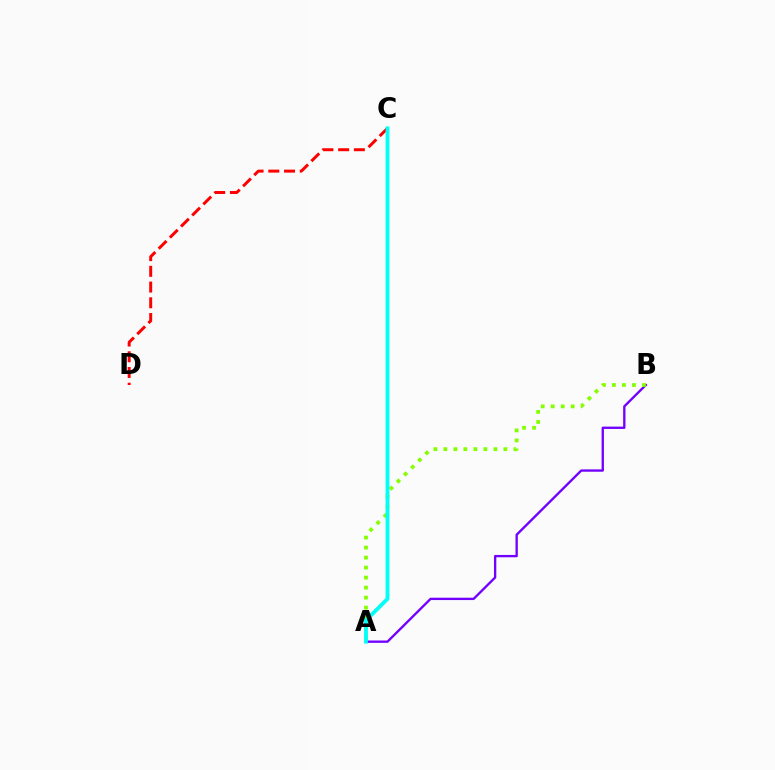{('C', 'D'): [{'color': '#ff0000', 'line_style': 'dashed', 'thickness': 2.14}], ('A', 'B'): [{'color': '#7200ff', 'line_style': 'solid', 'thickness': 1.69}, {'color': '#84ff00', 'line_style': 'dotted', 'thickness': 2.72}], ('A', 'C'): [{'color': '#00fff6', 'line_style': 'solid', 'thickness': 2.75}]}